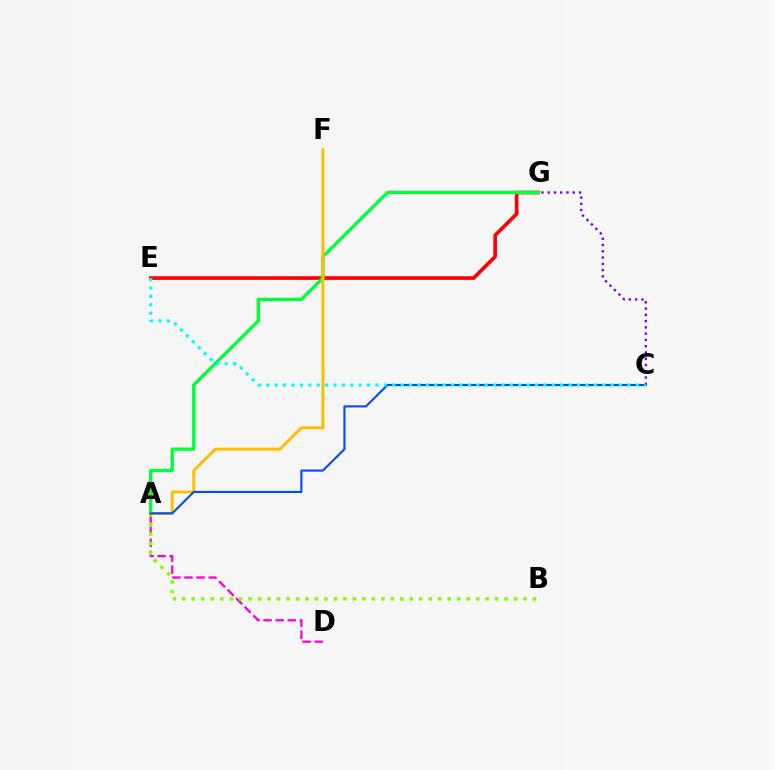{('A', 'D'): [{'color': '#ff00cf', 'line_style': 'dashed', 'thickness': 1.64}], ('A', 'B'): [{'color': '#84ff00', 'line_style': 'dotted', 'thickness': 2.58}], ('E', 'G'): [{'color': '#ff0000', 'line_style': 'solid', 'thickness': 2.63}], ('A', 'G'): [{'color': '#00ff39', 'line_style': 'solid', 'thickness': 2.38}], ('A', 'F'): [{'color': '#ffbd00', 'line_style': 'solid', 'thickness': 2.11}], ('A', 'C'): [{'color': '#004bff', 'line_style': 'solid', 'thickness': 1.52}], ('C', 'G'): [{'color': '#7200ff', 'line_style': 'dotted', 'thickness': 1.7}], ('C', 'E'): [{'color': '#00fff6', 'line_style': 'dotted', 'thickness': 2.28}]}